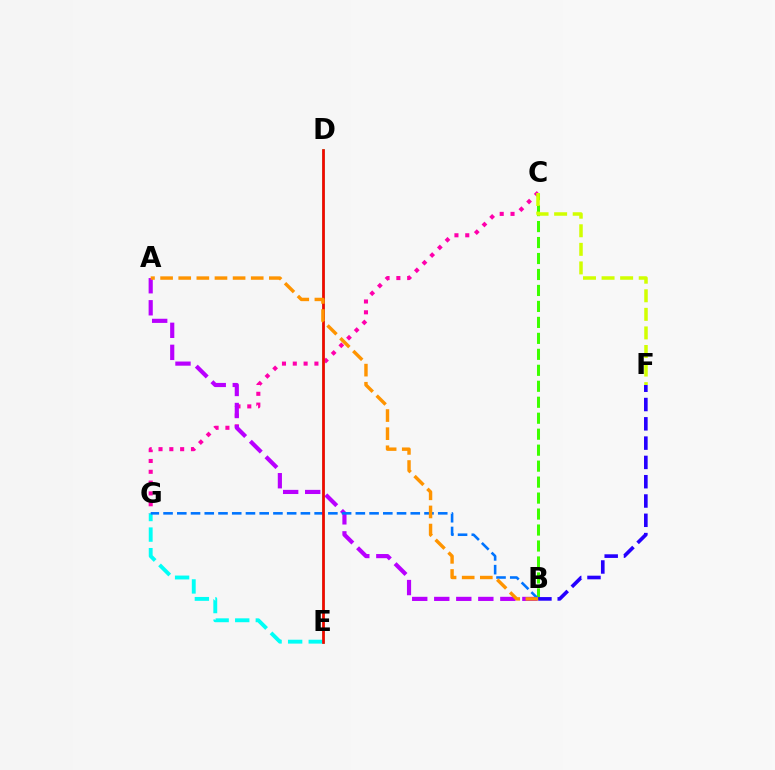{('C', 'G'): [{'color': '#ff00ac', 'line_style': 'dotted', 'thickness': 2.94}], ('D', 'E'): [{'color': '#00ff5c', 'line_style': 'solid', 'thickness': 1.81}, {'color': '#ff0000', 'line_style': 'solid', 'thickness': 1.9}], ('A', 'B'): [{'color': '#b900ff', 'line_style': 'dashed', 'thickness': 2.99}, {'color': '#ff9400', 'line_style': 'dashed', 'thickness': 2.46}], ('B', 'C'): [{'color': '#3dff00', 'line_style': 'dashed', 'thickness': 2.17}], ('E', 'G'): [{'color': '#00fff6', 'line_style': 'dashed', 'thickness': 2.8}], ('B', 'G'): [{'color': '#0074ff', 'line_style': 'dashed', 'thickness': 1.87}], ('B', 'F'): [{'color': '#2500ff', 'line_style': 'dashed', 'thickness': 2.62}], ('C', 'F'): [{'color': '#d1ff00', 'line_style': 'dashed', 'thickness': 2.52}]}